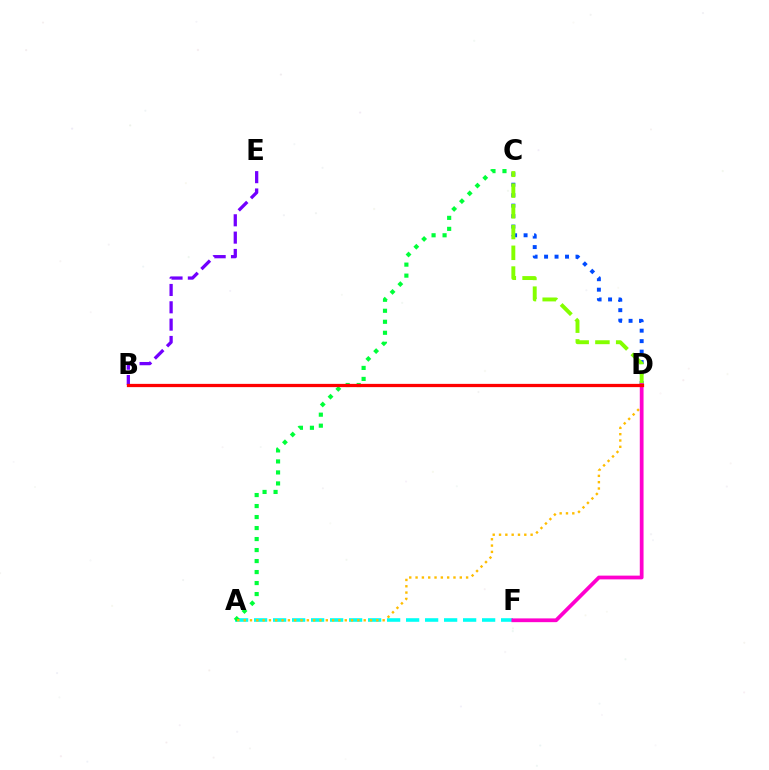{('B', 'E'): [{'color': '#7200ff', 'line_style': 'dashed', 'thickness': 2.35}], ('C', 'D'): [{'color': '#004bff', 'line_style': 'dotted', 'thickness': 2.84}, {'color': '#84ff00', 'line_style': 'dashed', 'thickness': 2.82}], ('A', 'F'): [{'color': '#00fff6', 'line_style': 'dashed', 'thickness': 2.58}], ('A', 'C'): [{'color': '#00ff39', 'line_style': 'dotted', 'thickness': 2.99}], ('A', 'D'): [{'color': '#ffbd00', 'line_style': 'dotted', 'thickness': 1.72}], ('D', 'F'): [{'color': '#ff00cf', 'line_style': 'solid', 'thickness': 2.71}], ('B', 'D'): [{'color': '#ff0000', 'line_style': 'solid', 'thickness': 2.35}]}